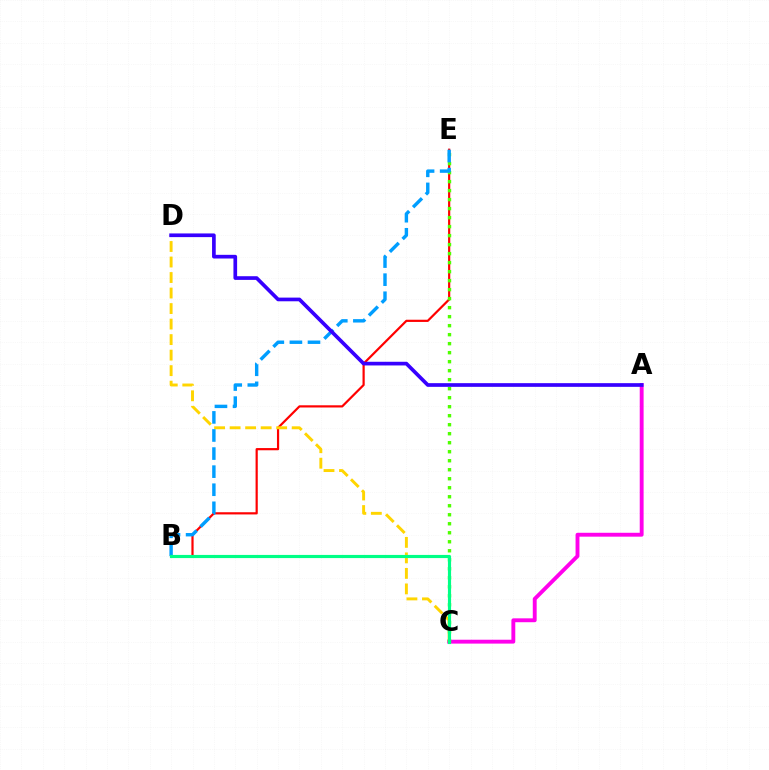{('B', 'E'): [{'color': '#ff0000', 'line_style': 'solid', 'thickness': 1.58}, {'color': '#009eff', 'line_style': 'dashed', 'thickness': 2.46}], ('A', 'C'): [{'color': '#ff00ed', 'line_style': 'solid', 'thickness': 2.79}], ('C', 'D'): [{'color': '#ffd500', 'line_style': 'dashed', 'thickness': 2.11}], ('C', 'E'): [{'color': '#4fff00', 'line_style': 'dotted', 'thickness': 2.45}], ('B', 'C'): [{'color': '#00ff86', 'line_style': 'solid', 'thickness': 2.27}], ('A', 'D'): [{'color': '#3700ff', 'line_style': 'solid', 'thickness': 2.65}]}